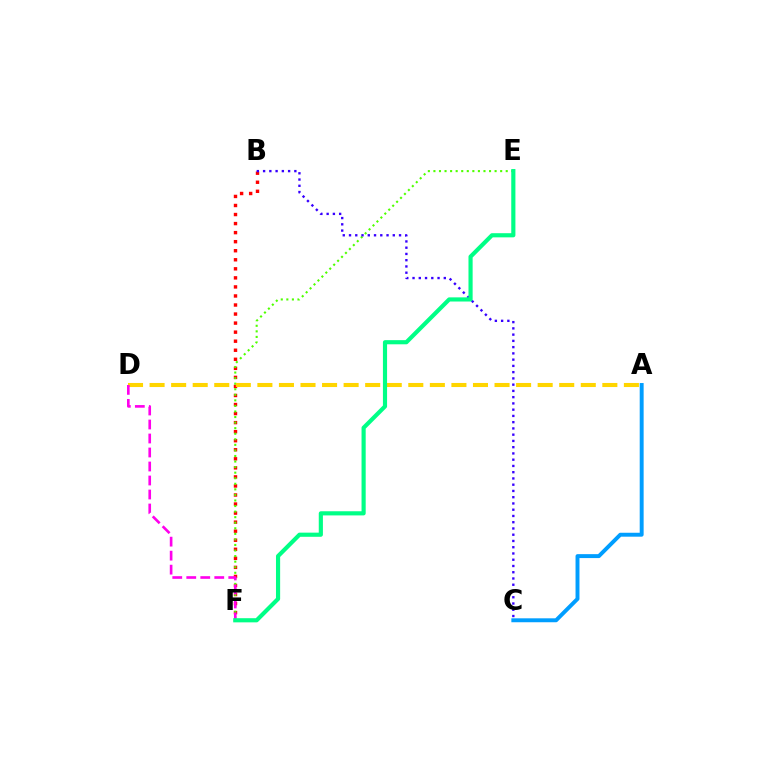{('A', 'C'): [{'color': '#009eff', 'line_style': 'solid', 'thickness': 2.83}], ('B', 'F'): [{'color': '#ff0000', 'line_style': 'dotted', 'thickness': 2.46}], ('E', 'F'): [{'color': '#4fff00', 'line_style': 'dotted', 'thickness': 1.51}, {'color': '#00ff86', 'line_style': 'solid', 'thickness': 2.99}], ('A', 'D'): [{'color': '#ffd500', 'line_style': 'dashed', 'thickness': 2.93}], ('B', 'C'): [{'color': '#3700ff', 'line_style': 'dotted', 'thickness': 1.7}], ('D', 'F'): [{'color': '#ff00ed', 'line_style': 'dashed', 'thickness': 1.9}]}